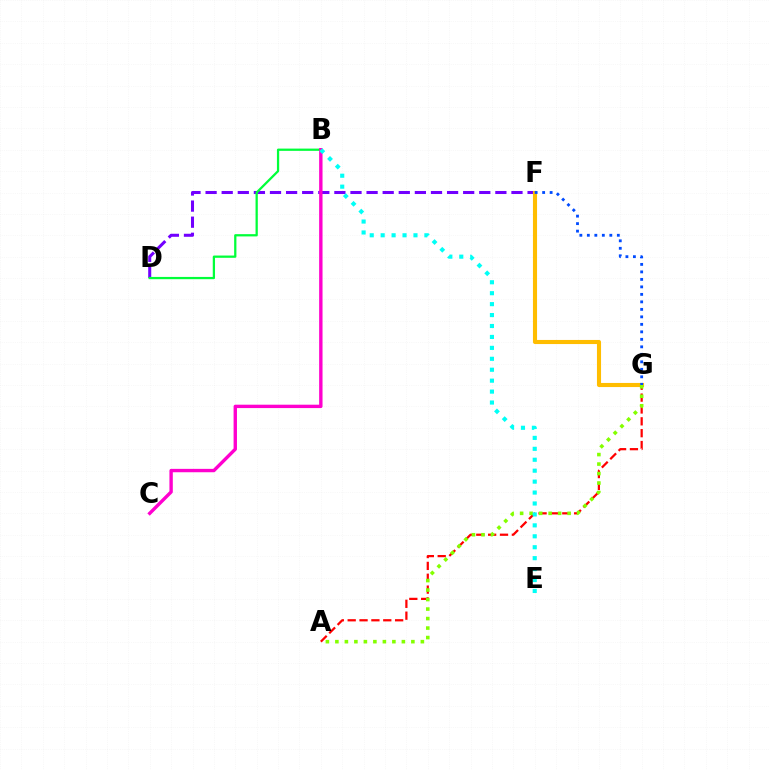{('D', 'F'): [{'color': '#7200ff', 'line_style': 'dashed', 'thickness': 2.19}], ('A', 'G'): [{'color': '#ff0000', 'line_style': 'dashed', 'thickness': 1.61}, {'color': '#84ff00', 'line_style': 'dotted', 'thickness': 2.58}], ('B', 'D'): [{'color': '#00ff39', 'line_style': 'solid', 'thickness': 1.63}], ('F', 'G'): [{'color': '#ffbd00', 'line_style': 'solid', 'thickness': 2.95}, {'color': '#004bff', 'line_style': 'dotted', 'thickness': 2.04}], ('B', 'C'): [{'color': '#ff00cf', 'line_style': 'solid', 'thickness': 2.44}], ('B', 'E'): [{'color': '#00fff6', 'line_style': 'dotted', 'thickness': 2.97}]}